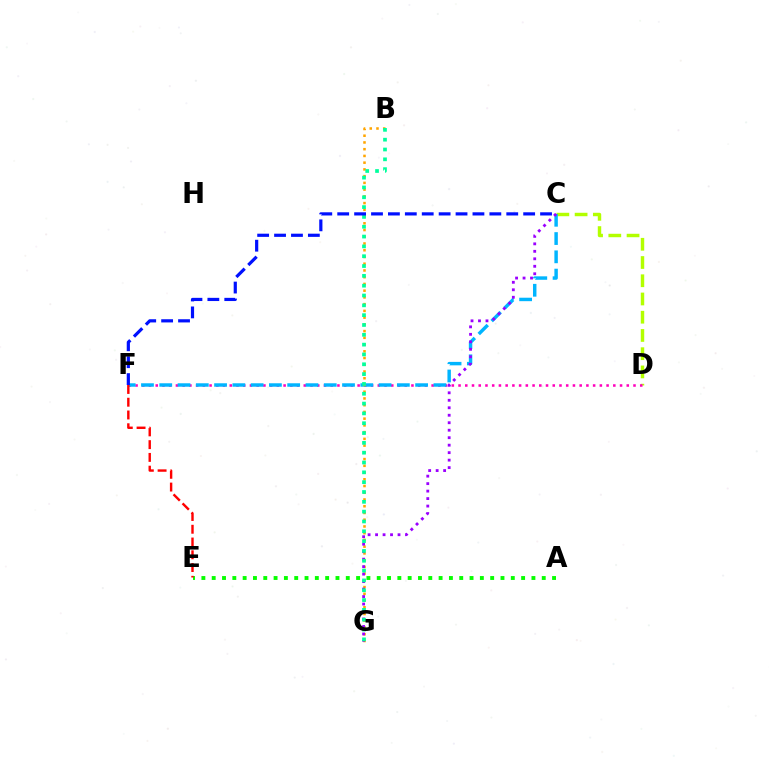{('C', 'D'): [{'color': '#b3ff00', 'line_style': 'dashed', 'thickness': 2.48}], ('D', 'F'): [{'color': '#ff00bd', 'line_style': 'dotted', 'thickness': 1.83}], ('C', 'F'): [{'color': '#00b5ff', 'line_style': 'dashed', 'thickness': 2.48}, {'color': '#0010ff', 'line_style': 'dashed', 'thickness': 2.3}], ('A', 'E'): [{'color': '#08ff00', 'line_style': 'dotted', 'thickness': 2.8}], ('B', 'G'): [{'color': '#ffa500', 'line_style': 'dotted', 'thickness': 1.83}, {'color': '#00ff9d', 'line_style': 'dotted', 'thickness': 2.67}], ('C', 'G'): [{'color': '#9b00ff', 'line_style': 'dotted', 'thickness': 2.03}], ('E', 'F'): [{'color': '#ff0000', 'line_style': 'dashed', 'thickness': 1.73}]}